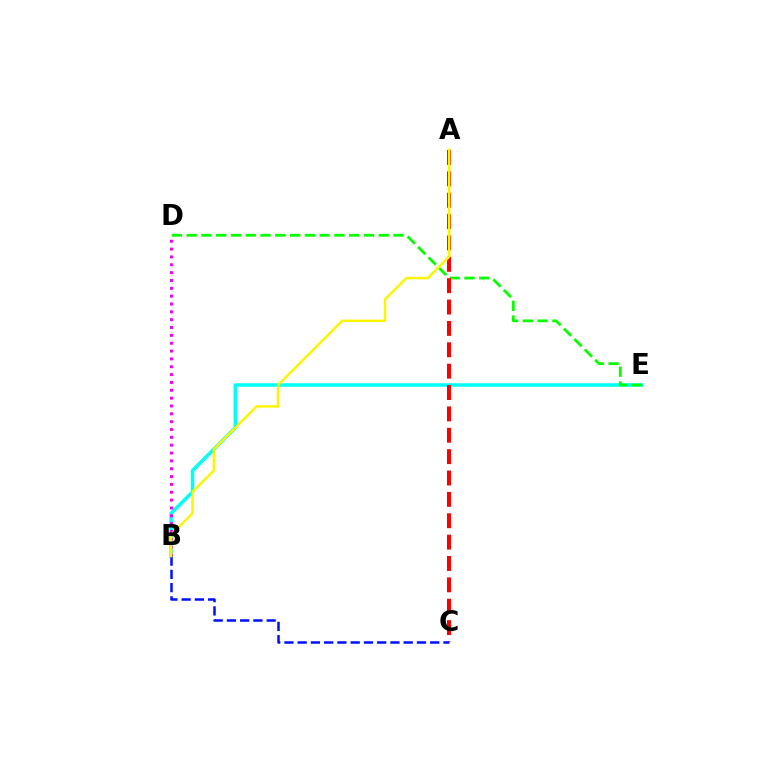{('B', 'E'): [{'color': '#00fff6', 'line_style': 'solid', 'thickness': 2.53}], ('D', 'E'): [{'color': '#08ff00', 'line_style': 'dashed', 'thickness': 2.01}], ('B', 'D'): [{'color': '#ee00ff', 'line_style': 'dotted', 'thickness': 2.13}], ('A', 'C'): [{'color': '#ff0000', 'line_style': 'dashed', 'thickness': 2.9}], ('B', 'C'): [{'color': '#0010ff', 'line_style': 'dashed', 'thickness': 1.8}], ('A', 'B'): [{'color': '#fcf500', 'line_style': 'solid', 'thickness': 1.79}]}